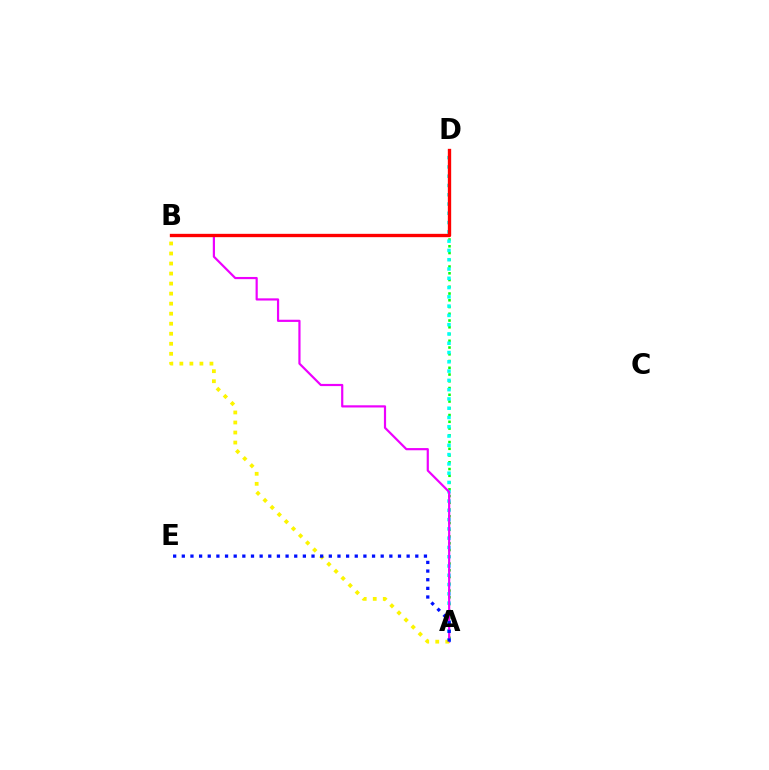{('A', 'D'): [{'color': '#08ff00', 'line_style': 'dotted', 'thickness': 1.83}, {'color': '#00fff6', 'line_style': 'dotted', 'thickness': 2.52}], ('A', 'B'): [{'color': '#ee00ff', 'line_style': 'solid', 'thickness': 1.58}, {'color': '#fcf500', 'line_style': 'dotted', 'thickness': 2.72}], ('B', 'D'): [{'color': '#ff0000', 'line_style': 'solid', 'thickness': 2.4}], ('A', 'E'): [{'color': '#0010ff', 'line_style': 'dotted', 'thickness': 2.35}]}